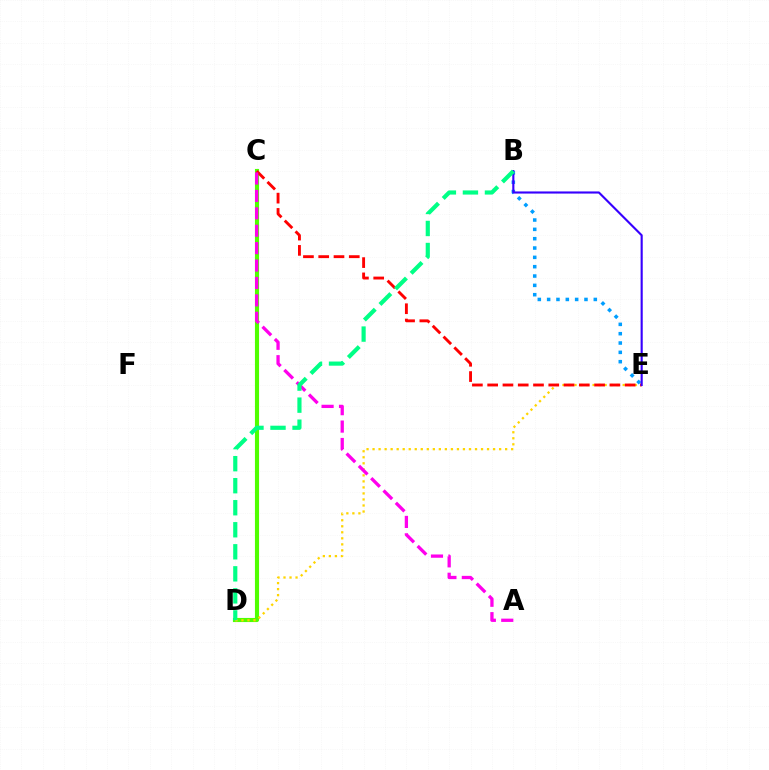{('B', 'E'): [{'color': '#009eff', 'line_style': 'dotted', 'thickness': 2.54}, {'color': '#3700ff', 'line_style': 'solid', 'thickness': 1.53}], ('C', 'D'): [{'color': '#4fff00', 'line_style': 'solid', 'thickness': 2.96}], ('D', 'E'): [{'color': '#ffd500', 'line_style': 'dotted', 'thickness': 1.64}], ('C', 'E'): [{'color': '#ff0000', 'line_style': 'dashed', 'thickness': 2.08}], ('A', 'C'): [{'color': '#ff00ed', 'line_style': 'dashed', 'thickness': 2.37}], ('B', 'D'): [{'color': '#00ff86', 'line_style': 'dashed', 'thickness': 2.99}]}